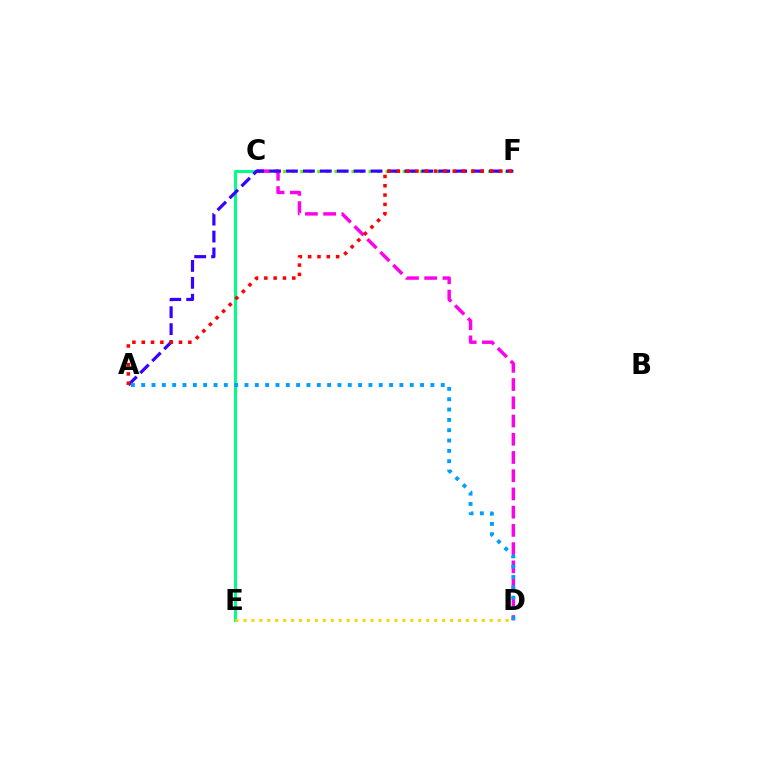{('C', 'F'): [{'color': '#4fff00', 'line_style': 'dotted', 'thickness': 2.32}], ('C', 'E'): [{'color': '#00ff86', 'line_style': 'solid', 'thickness': 2.16}], ('C', 'D'): [{'color': '#ff00ed', 'line_style': 'dashed', 'thickness': 2.48}], ('D', 'E'): [{'color': '#ffd500', 'line_style': 'dotted', 'thickness': 2.16}], ('A', 'F'): [{'color': '#3700ff', 'line_style': 'dashed', 'thickness': 2.3}, {'color': '#ff0000', 'line_style': 'dotted', 'thickness': 2.53}], ('A', 'D'): [{'color': '#009eff', 'line_style': 'dotted', 'thickness': 2.81}]}